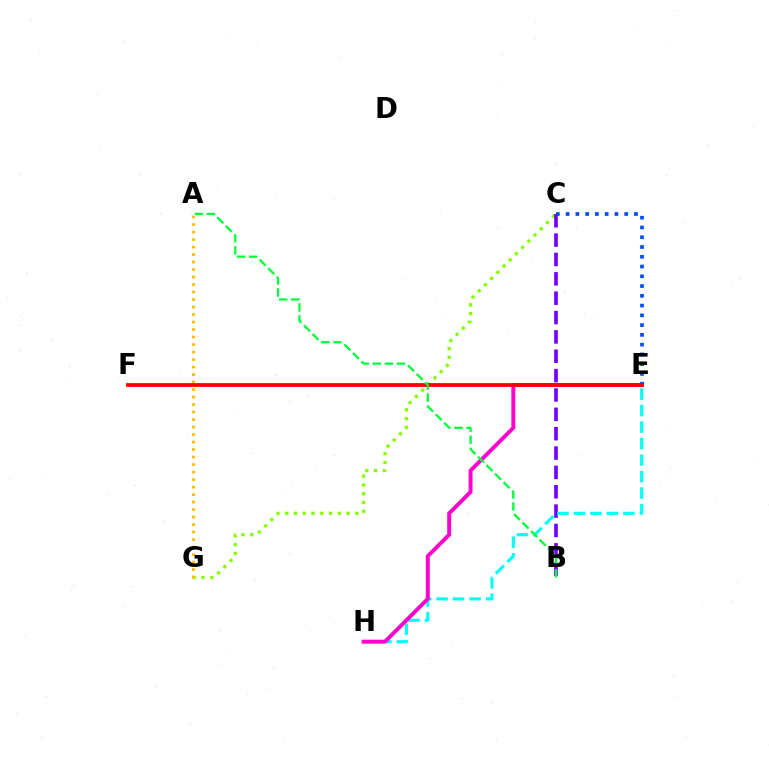{('C', 'G'): [{'color': '#84ff00', 'line_style': 'dotted', 'thickness': 2.38}], ('B', 'C'): [{'color': '#7200ff', 'line_style': 'dashed', 'thickness': 2.63}], ('E', 'H'): [{'color': '#00fff6', 'line_style': 'dashed', 'thickness': 2.24}, {'color': '#ff00cf', 'line_style': 'solid', 'thickness': 2.83}], ('C', 'E'): [{'color': '#004bff', 'line_style': 'dotted', 'thickness': 2.65}], ('A', 'G'): [{'color': '#ffbd00', 'line_style': 'dotted', 'thickness': 2.04}], ('E', 'F'): [{'color': '#ff0000', 'line_style': 'solid', 'thickness': 2.72}], ('A', 'B'): [{'color': '#00ff39', 'line_style': 'dashed', 'thickness': 1.64}]}